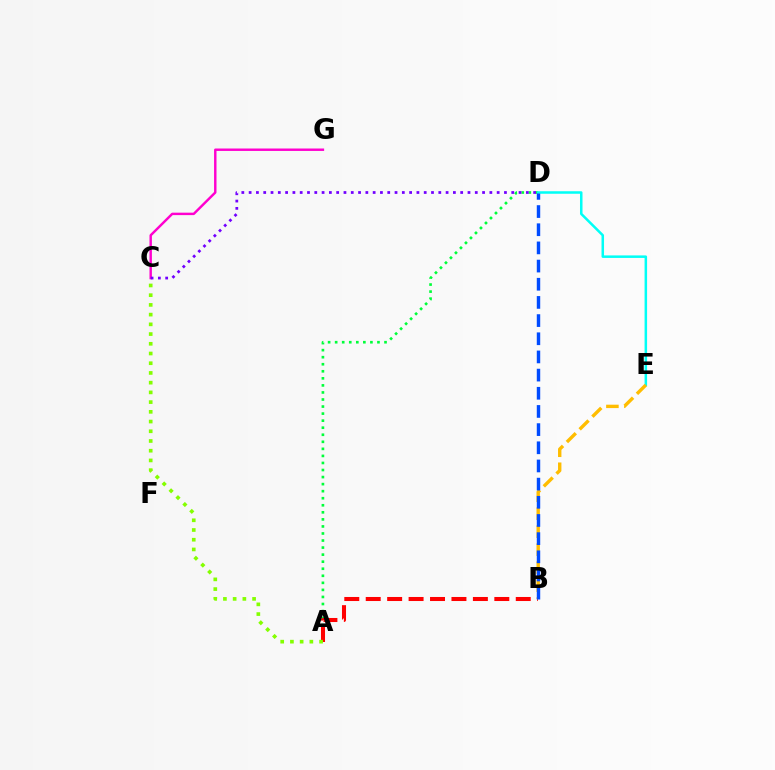{('C', 'G'): [{'color': '#ff00cf', 'line_style': 'solid', 'thickness': 1.75}], ('A', 'D'): [{'color': '#00ff39', 'line_style': 'dotted', 'thickness': 1.92}], ('A', 'B'): [{'color': '#ff0000', 'line_style': 'dashed', 'thickness': 2.91}], ('A', 'C'): [{'color': '#84ff00', 'line_style': 'dotted', 'thickness': 2.64}], ('D', 'E'): [{'color': '#00fff6', 'line_style': 'solid', 'thickness': 1.81}], ('C', 'D'): [{'color': '#7200ff', 'line_style': 'dotted', 'thickness': 1.98}], ('B', 'E'): [{'color': '#ffbd00', 'line_style': 'dashed', 'thickness': 2.44}], ('B', 'D'): [{'color': '#004bff', 'line_style': 'dashed', 'thickness': 2.47}]}